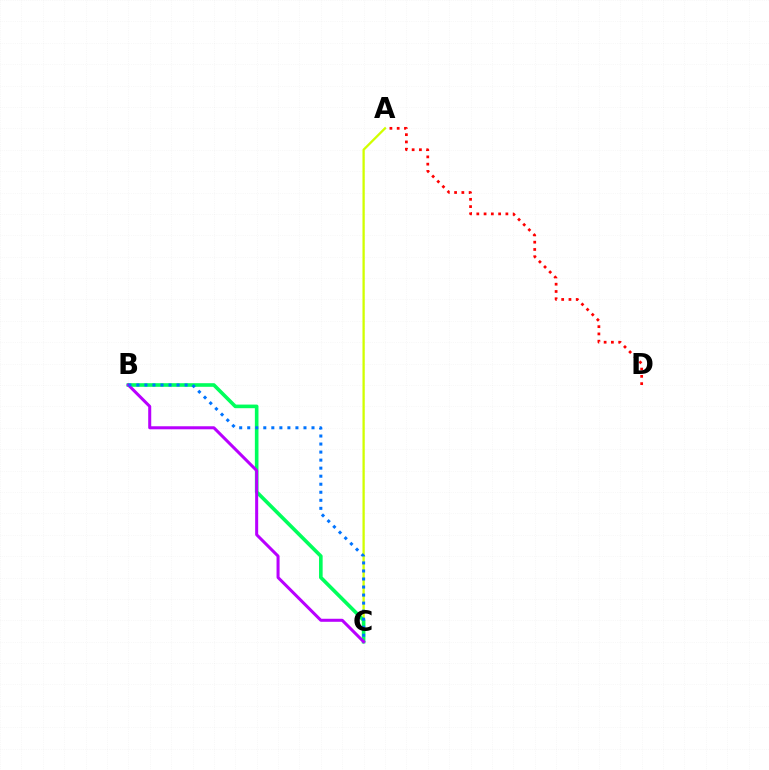{('A', 'C'): [{'color': '#d1ff00', 'line_style': 'solid', 'thickness': 1.65}], ('B', 'C'): [{'color': '#00ff5c', 'line_style': 'solid', 'thickness': 2.6}, {'color': '#b900ff', 'line_style': 'solid', 'thickness': 2.18}, {'color': '#0074ff', 'line_style': 'dotted', 'thickness': 2.18}], ('A', 'D'): [{'color': '#ff0000', 'line_style': 'dotted', 'thickness': 1.97}]}